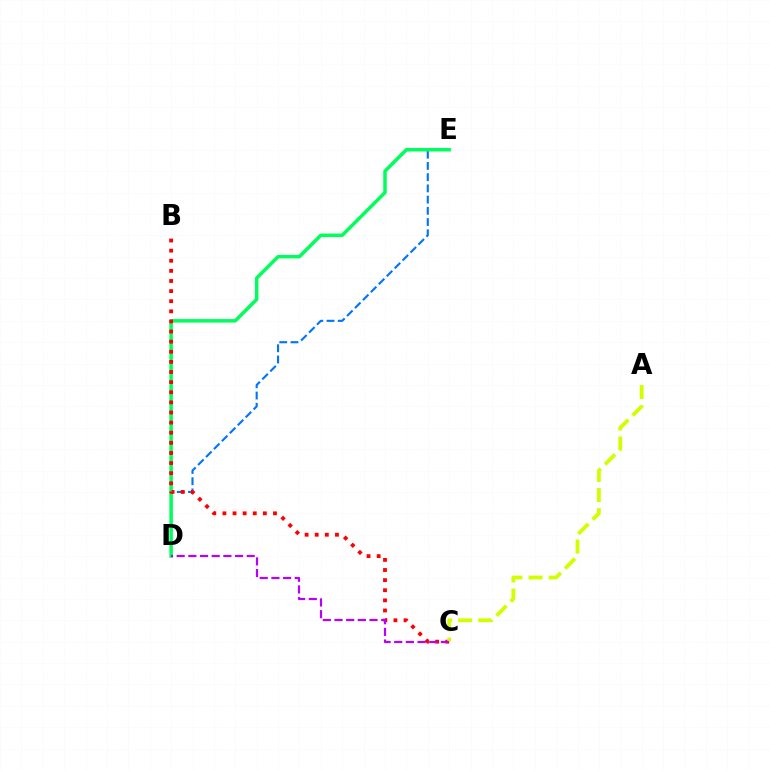{('D', 'E'): [{'color': '#0074ff', 'line_style': 'dashed', 'thickness': 1.52}, {'color': '#00ff5c', 'line_style': 'solid', 'thickness': 2.52}], ('B', 'C'): [{'color': '#ff0000', 'line_style': 'dotted', 'thickness': 2.75}], ('A', 'C'): [{'color': '#d1ff00', 'line_style': 'dashed', 'thickness': 2.73}], ('C', 'D'): [{'color': '#b900ff', 'line_style': 'dashed', 'thickness': 1.59}]}